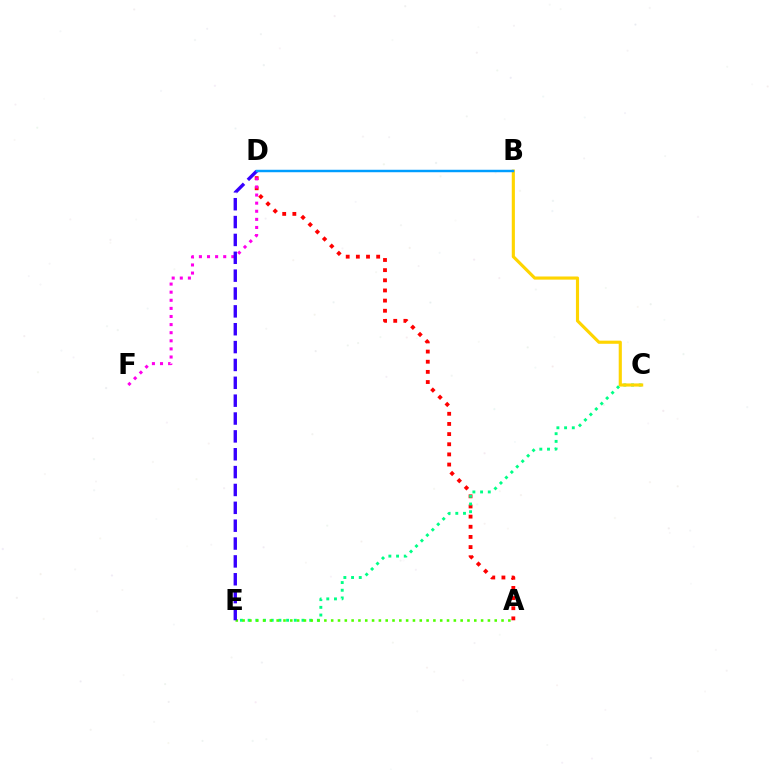{('A', 'D'): [{'color': '#ff0000', 'line_style': 'dotted', 'thickness': 2.76}], ('C', 'E'): [{'color': '#00ff86', 'line_style': 'dotted', 'thickness': 2.09}], ('B', 'C'): [{'color': '#ffd500', 'line_style': 'solid', 'thickness': 2.26}], ('A', 'E'): [{'color': '#4fff00', 'line_style': 'dotted', 'thickness': 1.85}], ('D', 'F'): [{'color': '#ff00ed', 'line_style': 'dotted', 'thickness': 2.2}], ('D', 'E'): [{'color': '#3700ff', 'line_style': 'dashed', 'thickness': 2.43}], ('B', 'D'): [{'color': '#009eff', 'line_style': 'solid', 'thickness': 1.77}]}